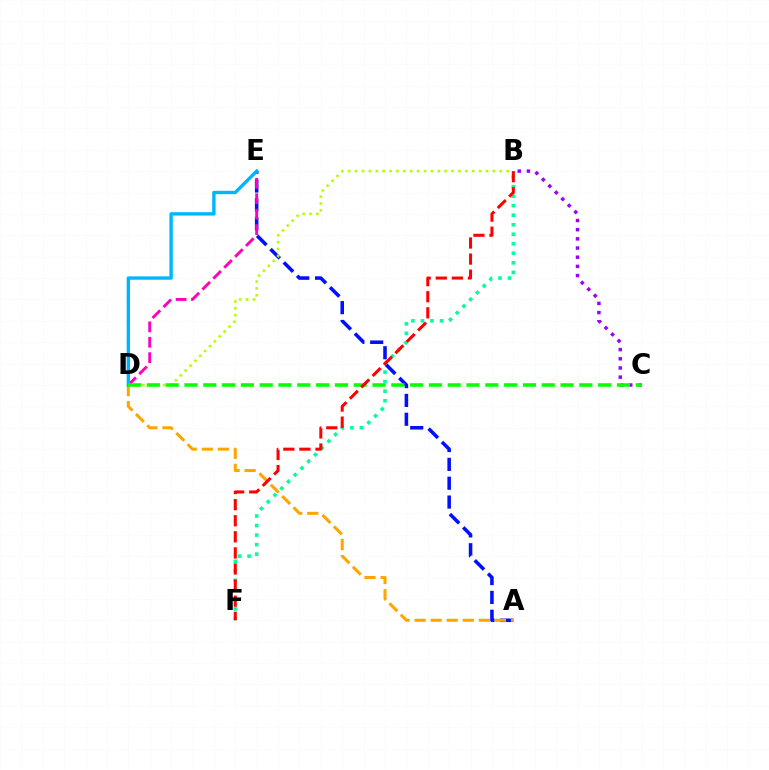{('A', 'E'): [{'color': '#0010ff', 'line_style': 'dashed', 'thickness': 2.56}], ('B', 'F'): [{'color': '#00ff9d', 'line_style': 'dotted', 'thickness': 2.59}, {'color': '#ff0000', 'line_style': 'dashed', 'thickness': 2.19}], ('D', 'E'): [{'color': '#ff00bd', 'line_style': 'dashed', 'thickness': 2.09}, {'color': '#00b5ff', 'line_style': 'solid', 'thickness': 2.43}], ('B', 'C'): [{'color': '#9b00ff', 'line_style': 'dotted', 'thickness': 2.49}], ('A', 'D'): [{'color': '#ffa500', 'line_style': 'dashed', 'thickness': 2.18}], ('B', 'D'): [{'color': '#b3ff00', 'line_style': 'dotted', 'thickness': 1.87}], ('C', 'D'): [{'color': '#08ff00', 'line_style': 'dashed', 'thickness': 2.55}]}